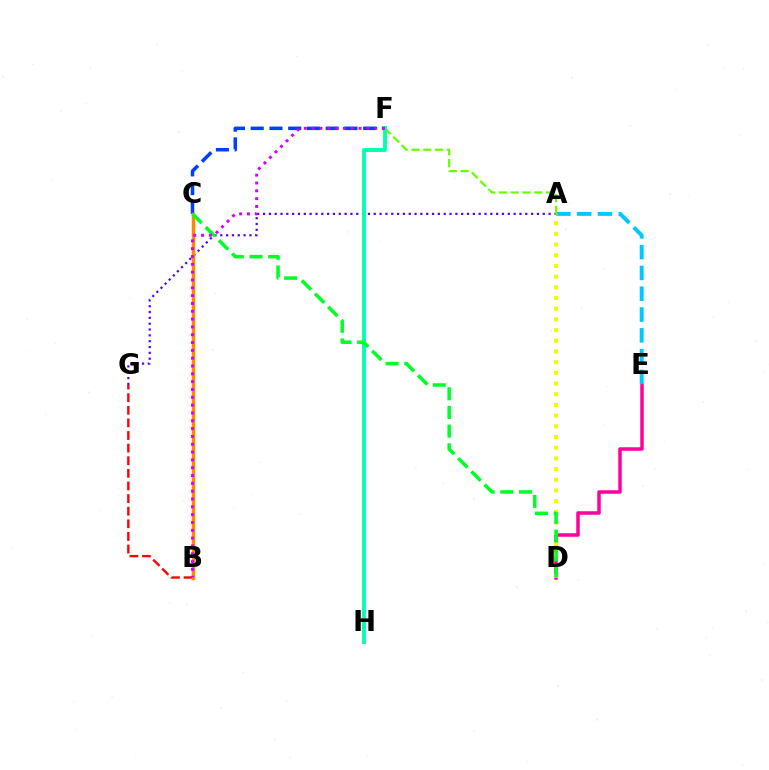{('D', 'E'): [{'color': '#ff00a0', 'line_style': 'solid', 'thickness': 2.52}], ('A', 'G'): [{'color': '#4f00ff', 'line_style': 'dotted', 'thickness': 1.58}], ('A', 'E'): [{'color': '#00c7ff', 'line_style': 'dashed', 'thickness': 2.83}], ('C', 'F'): [{'color': '#003fff', 'line_style': 'dashed', 'thickness': 2.55}], ('A', 'F'): [{'color': '#66ff00', 'line_style': 'dashed', 'thickness': 1.6}], ('B', 'G'): [{'color': '#ff0000', 'line_style': 'dashed', 'thickness': 1.71}], ('B', 'C'): [{'color': '#ff8800', 'line_style': 'solid', 'thickness': 2.49}], ('F', 'H'): [{'color': '#00ffaf', 'line_style': 'solid', 'thickness': 2.79}], ('A', 'D'): [{'color': '#eeff00', 'line_style': 'dotted', 'thickness': 2.9}], ('C', 'D'): [{'color': '#00ff27', 'line_style': 'dashed', 'thickness': 2.54}], ('B', 'F'): [{'color': '#d600ff', 'line_style': 'dotted', 'thickness': 2.13}]}